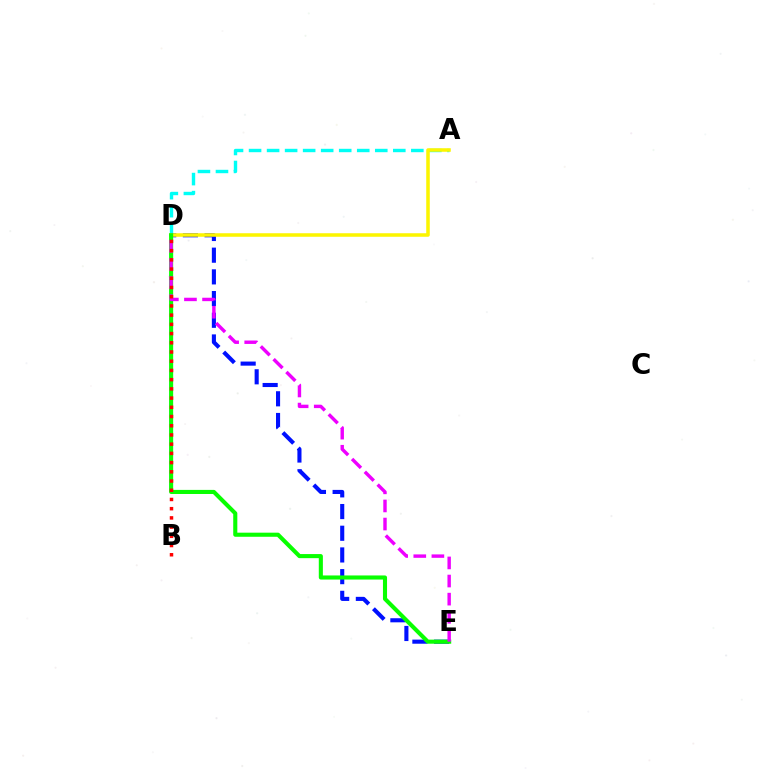{('A', 'D'): [{'color': '#00fff6', 'line_style': 'dashed', 'thickness': 2.45}, {'color': '#fcf500', 'line_style': 'solid', 'thickness': 2.54}], ('D', 'E'): [{'color': '#0010ff', 'line_style': 'dashed', 'thickness': 2.95}, {'color': '#08ff00', 'line_style': 'solid', 'thickness': 2.95}, {'color': '#ee00ff', 'line_style': 'dashed', 'thickness': 2.46}], ('B', 'D'): [{'color': '#ff0000', 'line_style': 'dotted', 'thickness': 2.5}]}